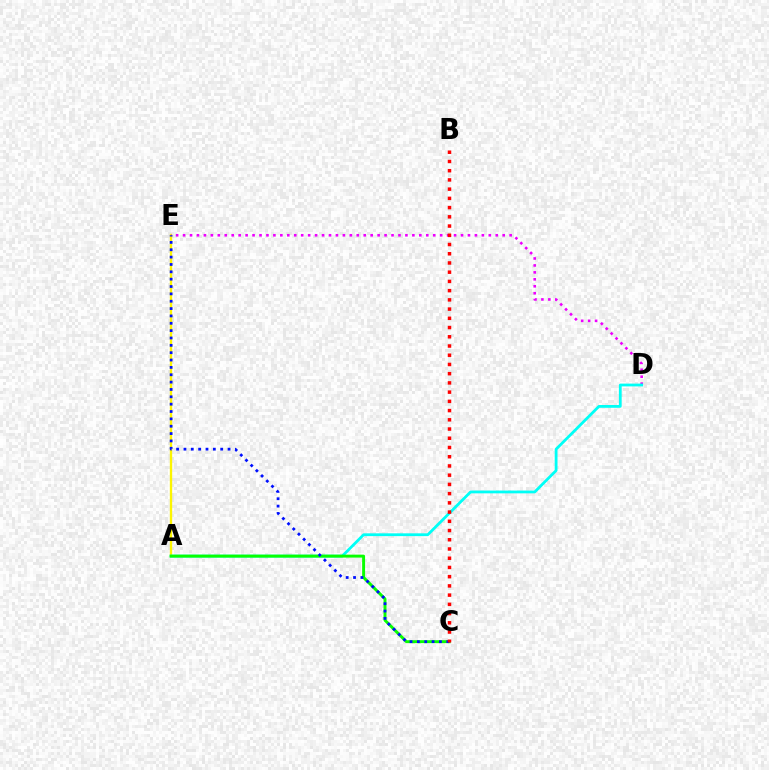{('A', 'E'): [{'color': '#fcf500', 'line_style': 'solid', 'thickness': 1.68}], ('D', 'E'): [{'color': '#ee00ff', 'line_style': 'dotted', 'thickness': 1.89}], ('A', 'D'): [{'color': '#00fff6', 'line_style': 'solid', 'thickness': 2.01}], ('A', 'C'): [{'color': '#08ff00', 'line_style': 'solid', 'thickness': 2.11}], ('C', 'E'): [{'color': '#0010ff', 'line_style': 'dotted', 'thickness': 2.0}], ('B', 'C'): [{'color': '#ff0000', 'line_style': 'dotted', 'thickness': 2.51}]}